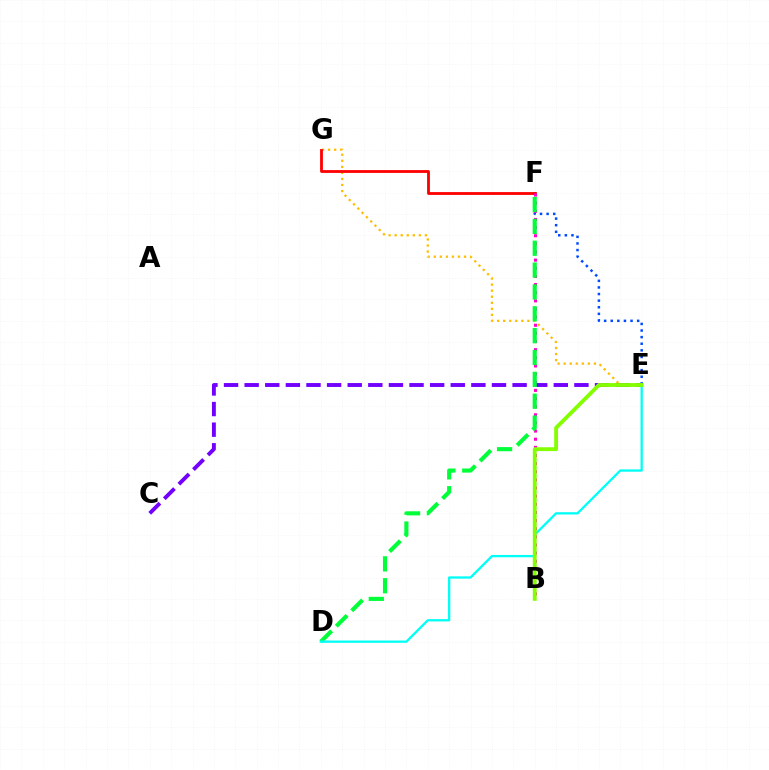{('E', 'F'): [{'color': '#004bff', 'line_style': 'dotted', 'thickness': 1.79}], ('E', 'G'): [{'color': '#ffbd00', 'line_style': 'dotted', 'thickness': 1.64}], ('F', 'G'): [{'color': '#ff0000', 'line_style': 'solid', 'thickness': 2.03}], ('B', 'F'): [{'color': '#ff00cf', 'line_style': 'dotted', 'thickness': 2.21}], ('C', 'E'): [{'color': '#7200ff', 'line_style': 'dashed', 'thickness': 2.8}], ('D', 'F'): [{'color': '#00ff39', 'line_style': 'dashed', 'thickness': 2.97}], ('D', 'E'): [{'color': '#00fff6', 'line_style': 'solid', 'thickness': 1.65}], ('B', 'E'): [{'color': '#84ff00', 'line_style': 'solid', 'thickness': 2.77}]}